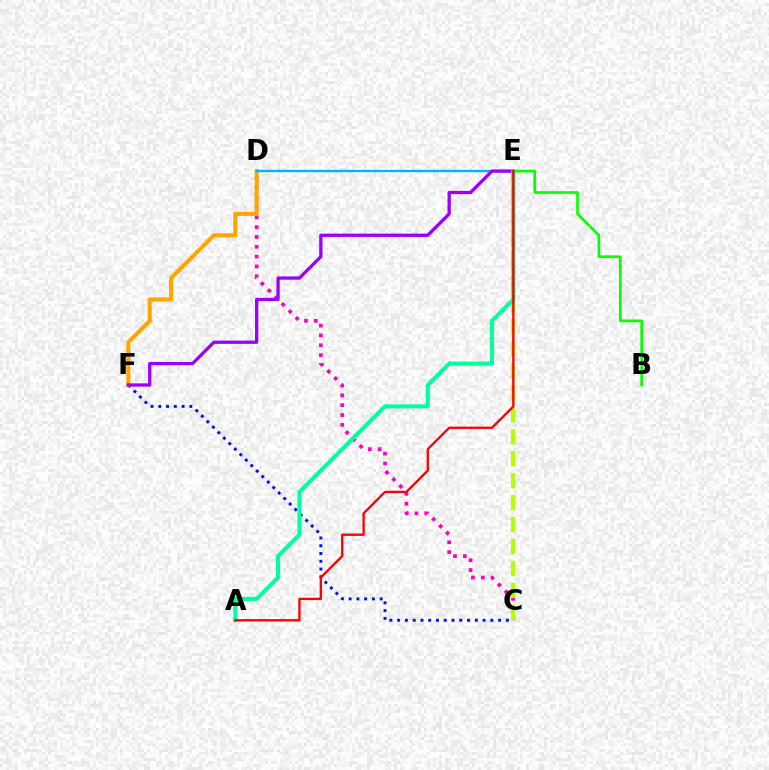{('C', 'F'): [{'color': '#0010ff', 'line_style': 'dotted', 'thickness': 2.11}], ('C', 'D'): [{'color': '#ff00bd', 'line_style': 'dotted', 'thickness': 2.67}], ('C', 'E'): [{'color': '#b3ff00', 'line_style': 'dashed', 'thickness': 2.98}], ('D', 'F'): [{'color': '#ffa500', 'line_style': 'solid', 'thickness': 2.92}], ('B', 'E'): [{'color': '#08ff00', 'line_style': 'solid', 'thickness': 1.92}], ('D', 'E'): [{'color': '#00b5ff', 'line_style': 'solid', 'thickness': 1.69}], ('E', 'F'): [{'color': '#9b00ff', 'line_style': 'solid', 'thickness': 2.37}], ('A', 'E'): [{'color': '#00ff9d', 'line_style': 'solid', 'thickness': 2.91}, {'color': '#ff0000', 'line_style': 'solid', 'thickness': 1.67}]}